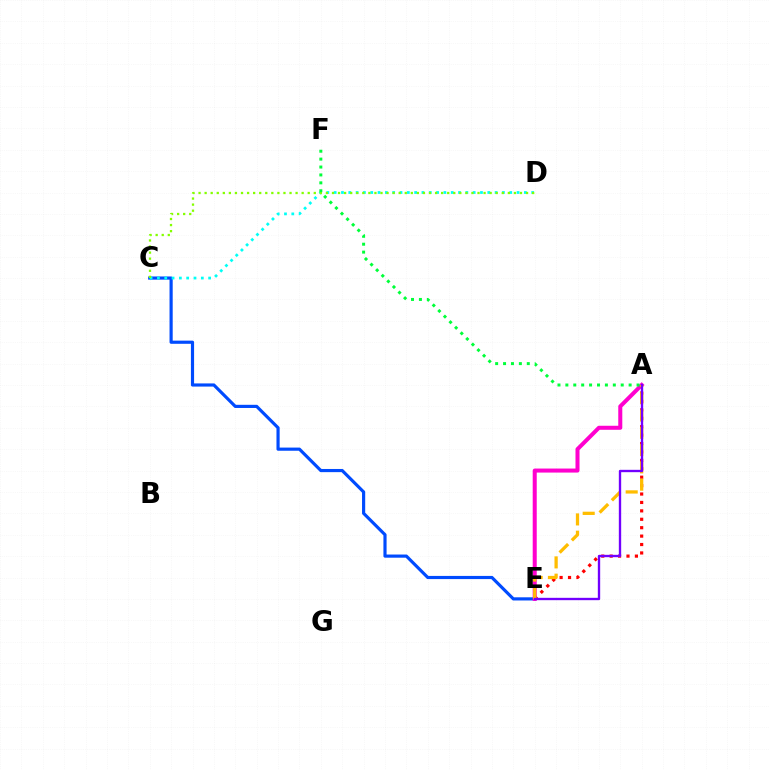{('C', 'E'): [{'color': '#004bff', 'line_style': 'solid', 'thickness': 2.28}], ('A', 'E'): [{'color': '#ff0000', 'line_style': 'dotted', 'thickness': 2.29}, {'color': '#ff00cf', 'line_style': 'solid', 'thickness': 2.9}, {'color': '#ffbd00', 'line_style': 'dashed', 'thickness': 2.35}, {'color': '#7200ff', 'line_style': 'solid', 'thickness': 1.69}], ('C', 'D'): [{'color': '#00fff6', 'line_style': 'dotted', 'thickness': 1.99}, {'color': '#84ff00', 'line_style': 'dotted', 'thickness': 1.65}], ('A', 'F'): [{'color': '#00ff39', 'line_style': 'dotted', 'thickness': 2.15}]}